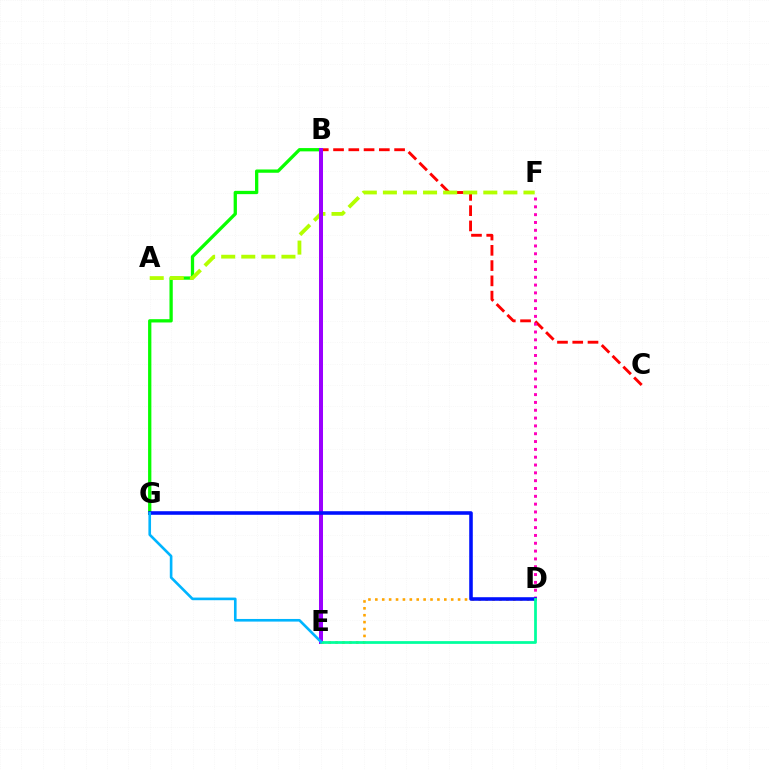{('B', 'C'): [{'color': '#ff0000', 'line_style': 'dashed', 'thickness': 2.07}], ('D', 'F'): [{'color': '#ff00bd', 'line_style': 'dotted', 'thickness': 2.13}], ('B', 'G'): [{'color': '#08ff00', 'line_style': 'solid', 'thickness': 2.37}], ('A', 'F'): [{'color': '#b3ff00', 'line_style': 'dashed', 'thickness': 2.73}], ('B', 'E'): [{'color': '#9b00ff', 'line_style': 'solid', 'thickness': 2.88}], ('D', 'E'): [{'color': '#ffa500', 'line_style': 'dotted', 'thickness': 1.87}, {'color': '#00ff9d', 'line_style': 'solid', 'thickness': 1.98}], ('D', 'G'): [{'color': '#0010ff', 'line_style': 'solid', 'thickness': 2.57}], ('E', 'G'): [{'color': '#00b5ff', 'line_style': 'solid', 'thickness': 1.9}]}